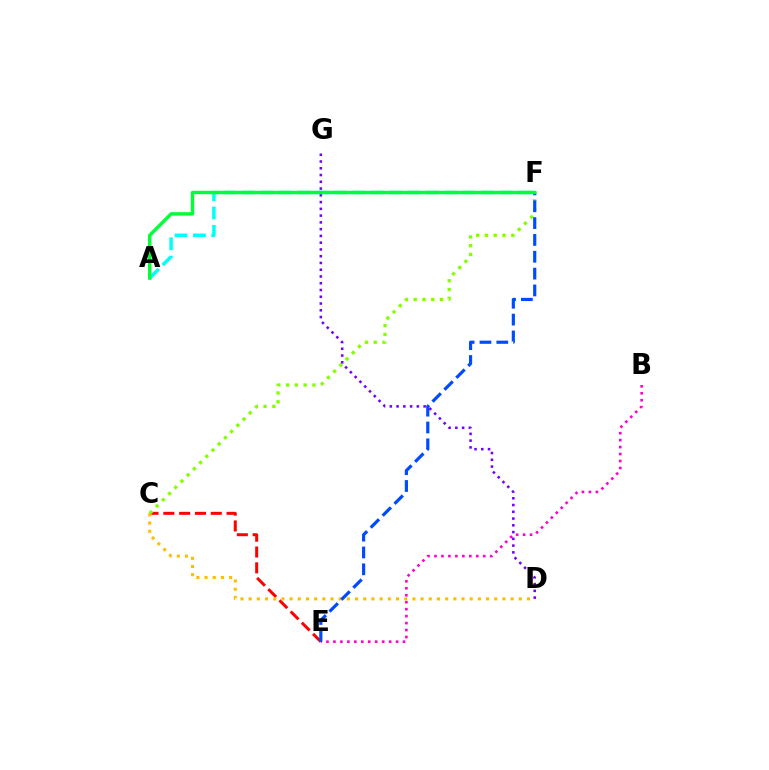{('C', 'E'): [{'color': '#ff0000', 'line_style': 'dashed', 'thickness': 2.15}], ('A', 'F'): [{'color': '#00fff6', 'line_style': 'dashed', 'thickness': 2.5}, {'color': '#00ff39', 'line_style': 'solid', 'thickness': 2.47}], ('B', 'E'): [{'color': '#ff00cf', 'line_style': 'dotted', 'thickness': 1.89}], ('C', 'F'): [{'color': '#84ff00', 'line_style': 'dotted', 'thickness': 2.39}], ('C', 'D'): [{'color': '#ffbd00', 'line_style': 'dotted', 'thickness': 2.22}], ('E', 'F'): [{'color': '#004bff', 'line_style': 'dashed', 'thickness': 2.29}], ('D', 'G'): [{'color': '#7200ff', 'line_style': 'dotted', 'thickness': 1.84}]}